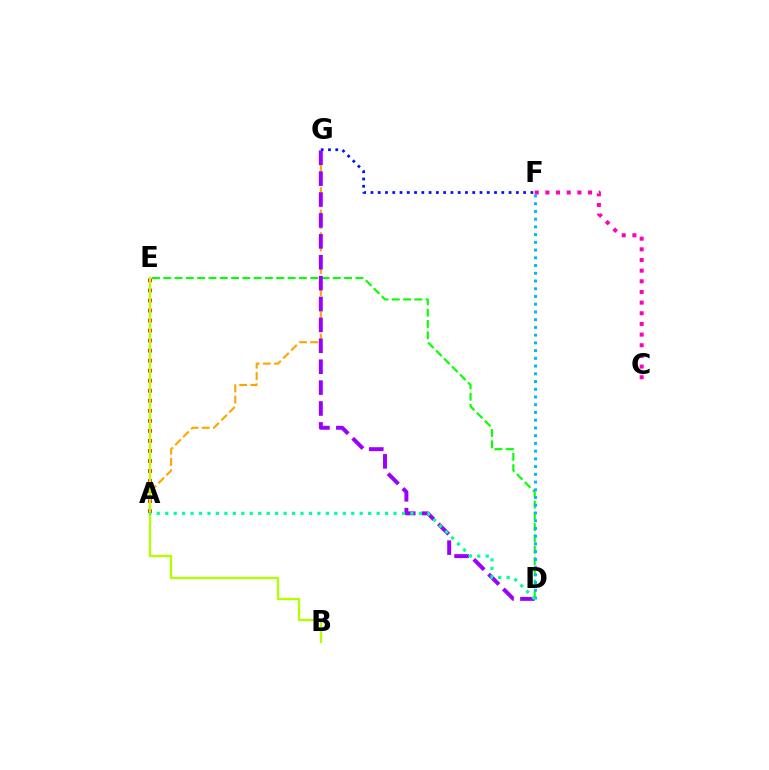{('A', 'G'): [{'color': '#ffa500', 'line_style': 'dashed', 'thickness': 1.53}], ('A', 'E'): [{'color': '#ff0000', 'line_style': 'dotted', 'thickness': 2.73}], ('F', 'G'): [{'color': '#0010ff', 'line_style': 'dotted', 'thickness': 1.98}], ('B', 'E'): [{'color': '#b3ff00', 'line_style': 'solid', 'thickness': 1.67}], ('D', 'E'): [{'color': '#08ff00', 'line_style': 'dashed', 'thickness': 1.54}], ('D', 'G'): [{'color': '#9b00ff', 'line_style': 'dashed', 'thickness': 2.84}], ('C', 'F'): [{'color': '#ff00bd', 'line_style': 'dotted', 'thickness': 2.9}], ('D', 'F'): [{'color': '#00b5ff', 'line_style': 'dotted', 'thickness': 2.1}], ('A', 'D'): [{'color': '#00ff9d', 'line_style': 'dotted', 'thickness': 2.3}]}